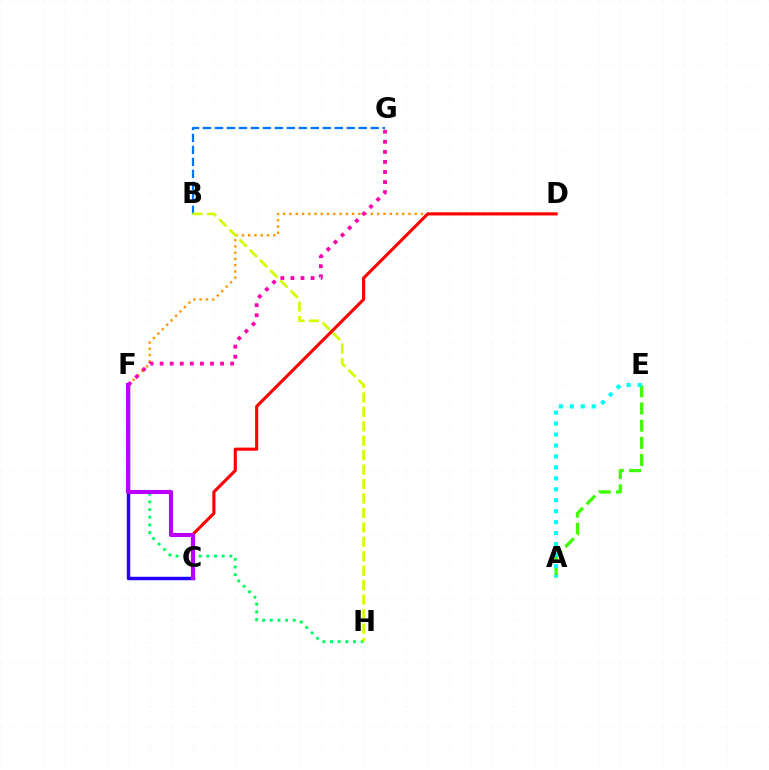{('F', 'H'): [{'color': '#00ff5c', 'line_style': 'dotted', 'thickness': 2.08}], ('B', 'G'): [{'color': '#0074ff', 'line_style': 'dashed', 'thickness': 1.63}], ('C', 'F'): [{'color': '#2500ff', 'line_style': 'solid', 'thickness': 2.48}, {'color': '#b900ff', 'line_style': 'solid', 'thickness': 2.95}], ('D', 'F'): [{'color': '#ff9400', 'line_style': 'dotted', 'thickness': 1.7}], ('F', 'G'): [{'color': '#ff00ac', 'line_style': 'dotted', 'thickness': 2.74}], ('A', 'E'): [{'color': '#3dff00', 'line_style': 'dashed', 'thickness': 2.34}, {'color': '#00fff6', 'line_style': 'dotted', 'thickness': 2.98}], ('C', 'D'): [{'color': '#ff0000', 'line_style': 'solid', 'thickness': 2.24}], ('B', 'H'): [{'color': '#d1ff00', 'line_style': 'dashed', 'thickness': 1.96}]}